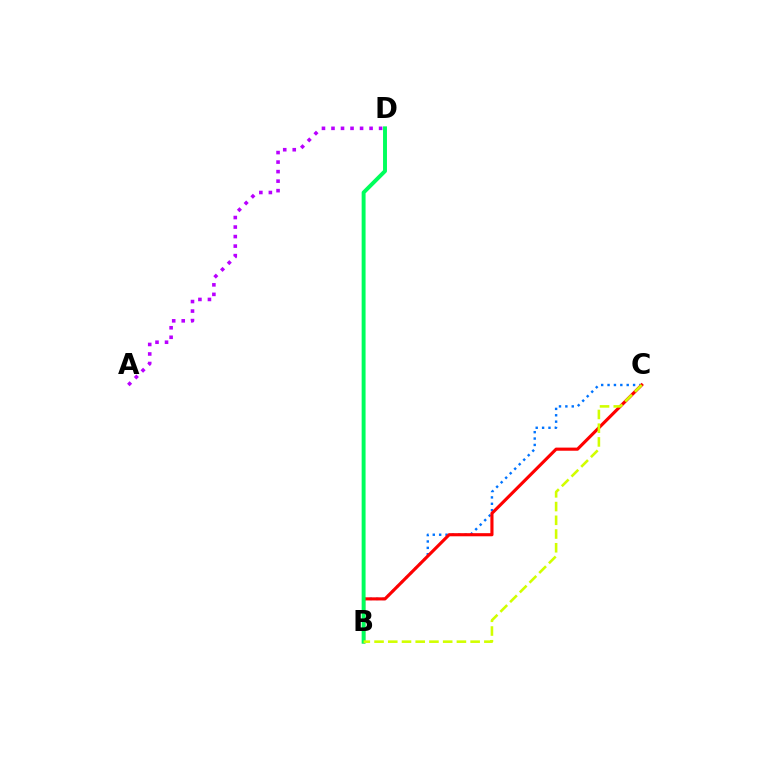{('A', 'D'): [{'color': '#b900ff', 'line_style': 'dotted', 'thickness': 2.59}], ('B', 'C'): [{'color': '#0074ff', 'line_style': 'dotted', 'thickness': 1.73}, {'color': '#ff0000', 'line_style': 'solid', 'thickness': 2.25}, {'color': '#d1ff00', 'line_style': 'dashed', 'thickness': 1.87}], ('B', 'D'): [{'color': '#00ff5c', 'line_style': 'solid', 'thickness': 2.82}]}